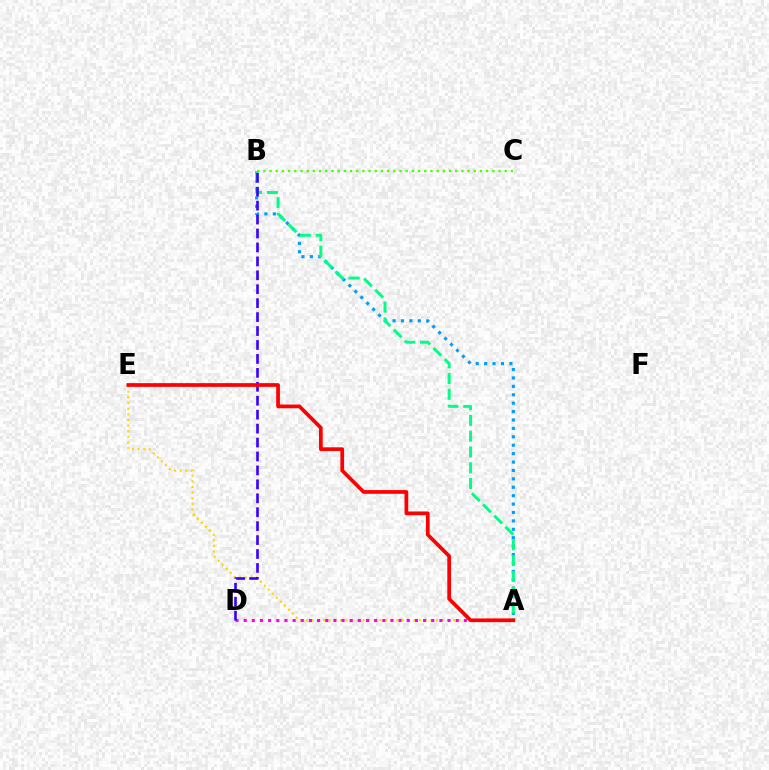{('A', 'B'): [{'color': '#009eff', 'line_style': 'dotted', 'thickness': 2.28}, {'color': '#00ff86', 'line_style': 'dashed', 'thickness': 2.15}], ('A', 'E'): [{'color': '#ffd500', 'line_style': 'dotted', 'thickness': 1.53}, {'color': '#ff0000', 'line_style': 'solid', 'thickness': 2.67}], ('A', 'D'): [{'color': '#ff00ed', 'line_style': 'dotted', 'thickness': 2.22}], ('B', 'D'): [{'color': '#3700ff', 'line_style': 'dashed', 'thickness': 1.89}], ('B', 'C'): [{'color': '#4fff00', 'line_style': 'dotted', 'thickness': 1.68}]}